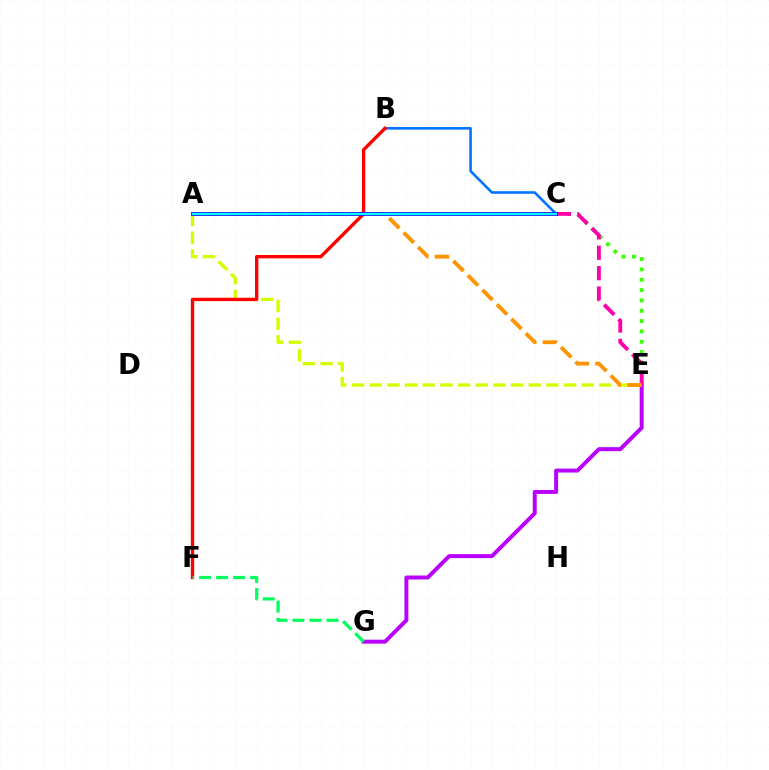{('E', 'G'): [{'color': '#b900ff', 'line_style': 'solid', 'thickness': 2.86}], ('A', 'E'): [{'color': '#d1ff00', 'line_style': 'dashed', 'thickness': 2.4}, {'color': '#ff9400', 'line_style': 'dashed', 'thickness': 2.78}], ('C', 'E'): [{'color': '#3dff00', 'line_style': 'dotted', 'thickness': 2.81}, {'color': '#ff00ac', 'line_style': 'dashed', 'thickness': 2.77}], ('B', 'C'): [{'color': '#0074ff', 'line_style': 'solid', 'thickness': 1.87}], ('B', 'F'): [{'color': '#ff0000', 'line_style': 'solid', 'thickness': 2.41}], ('A', 'C'): [{'color': '#2500ff', 'line_style': 'solid', 'thickness': 2.74}, {'color': '#00fff6', 'line_style': 'solid', 'thickness': 1.67}], ('F', 'G'): [{'color': '#00ff5c', 'line_style': 'dashed', 'thickness': 2.31}]}